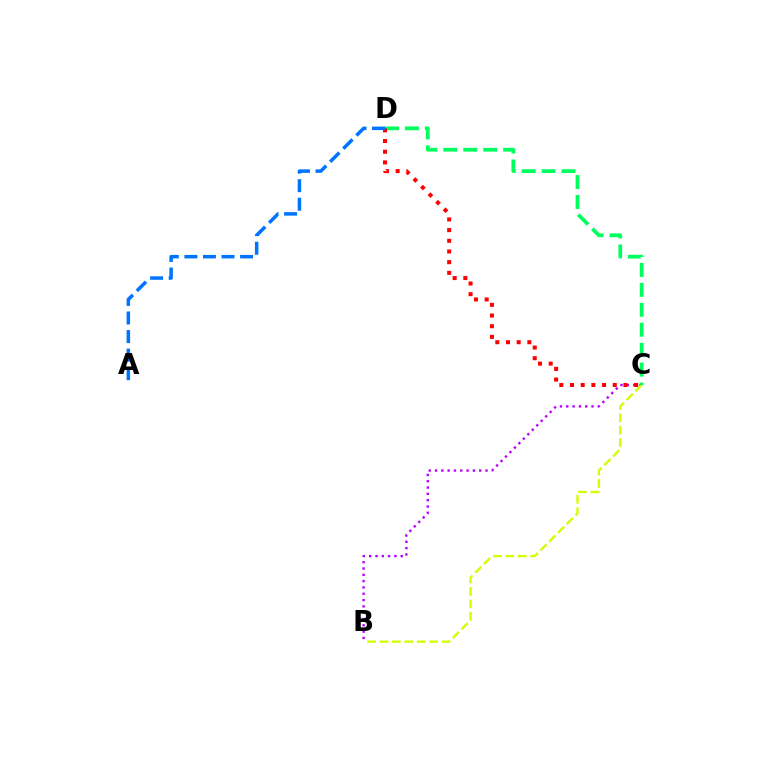{('B', 'C'): [{'color': '#b900ff', 'line_style': 'dotted', 'thickness': 1.72}, {'color': '#d1ff00', 'line_style': 'dashed', 'thickness': 1.69}], ('C', 'D'): [{'color': '#00ff5c', 'line_style': 'dashed', 'thickness': 2.71}, {'color': '#ff0000', 'line_style': 'dotted', 'thickness': 2.9}], ('A', 'D'): [{'color': '#0074ff', 'line_style': 'dashed', 'thickness': 2.52}]}